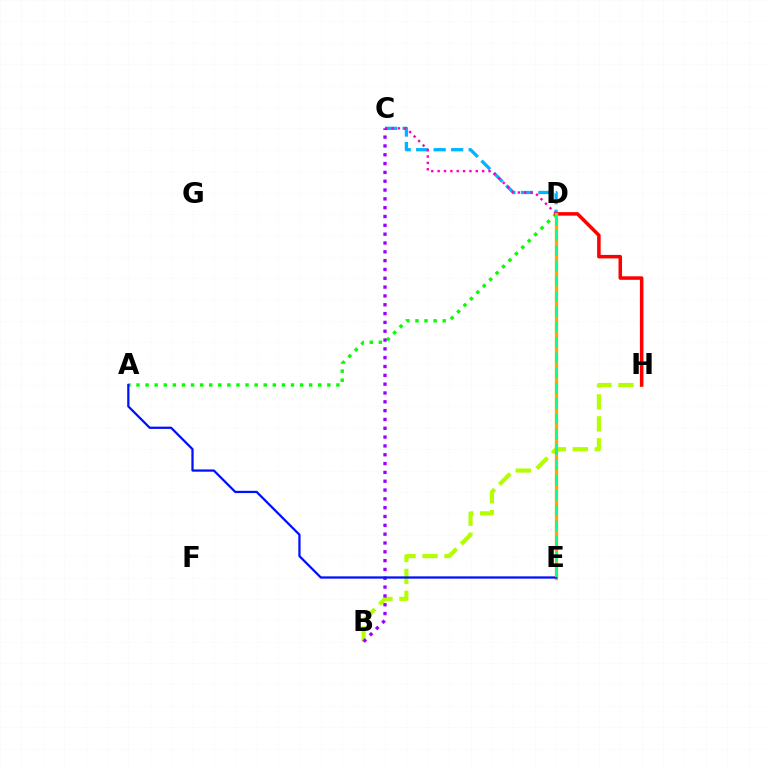{('B', 'H'): [{'color': '#b3ff00', 'line_style': 'dashed', 'thickness': 2.98}], ('C', 'D'): [{'color': '#00b5ff', 'line_style': 'dashed', 'thickness': 2.38}, {'color': '#ff00bd', 'line_style': 'dotted', 'thickness': 1.73}], ('A', 'D'): [{'color': '#08ff00', 'line_style': 'dotted', 'thickness': 2.47}], ('D', 'H'): [{'color': '#ff0000', 'line_style': 'solid', 'thickness': 2.53}], ('D', 'E'): [{'color': '#ffa500', 'line_style': 'solid', 'thickness': 2.4}, {'color': '#00ff9d', 'line_style': 'dashed', 'thickness': 2.08}], ('B', 'C'): [{'color': '#9b00ff', 'line_style': 'dotted', 'thickness': 2.4}], ('A', 'E'): [{'color': '#0010ff', 'line_style': 'solid', 'thickness': 1.63}]}